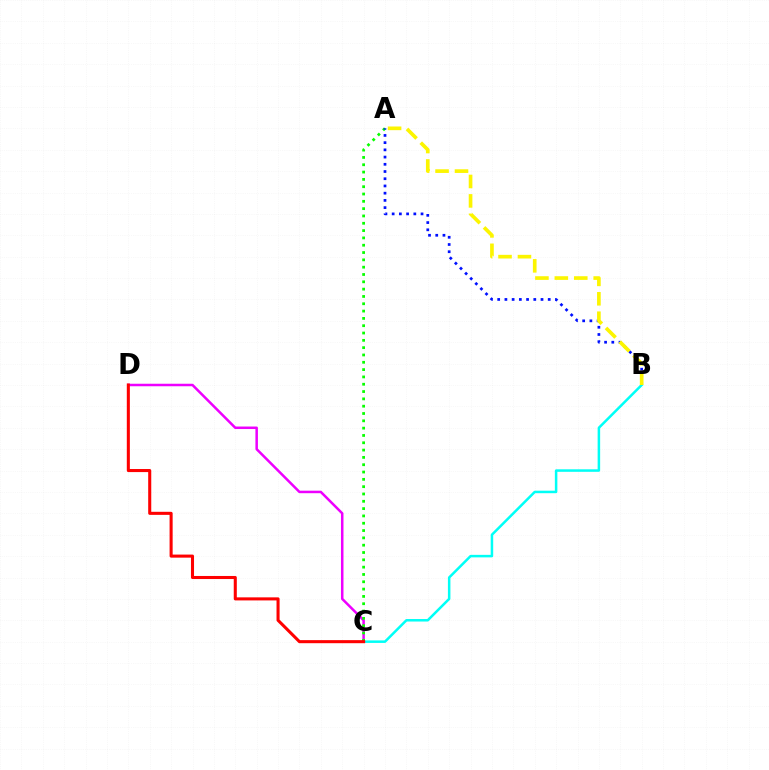{('C', 'D'): [{'color': '#ee00ff', 'line_style': 'solid', 'thickness': 1.81}, {'color': '#ff0000', 'line_style': 'solid', 'thickness': 2.21}], ('B', 'C'): [{'color': '#00fff6', 'line_style': 'solid', 'thickness': 1.81}], ('A', 'C'): [{'color': '#08ff00', 'line_style': 'dotted', 'thickness': 1.99}], ('A', 'B'): [{'color': '#0010ff', 'line_style': 'dotted', 'thickness': 1.96}, {'color': '#fcf500', 'line_style': 'dashed', 'thickness': 2.64}]}